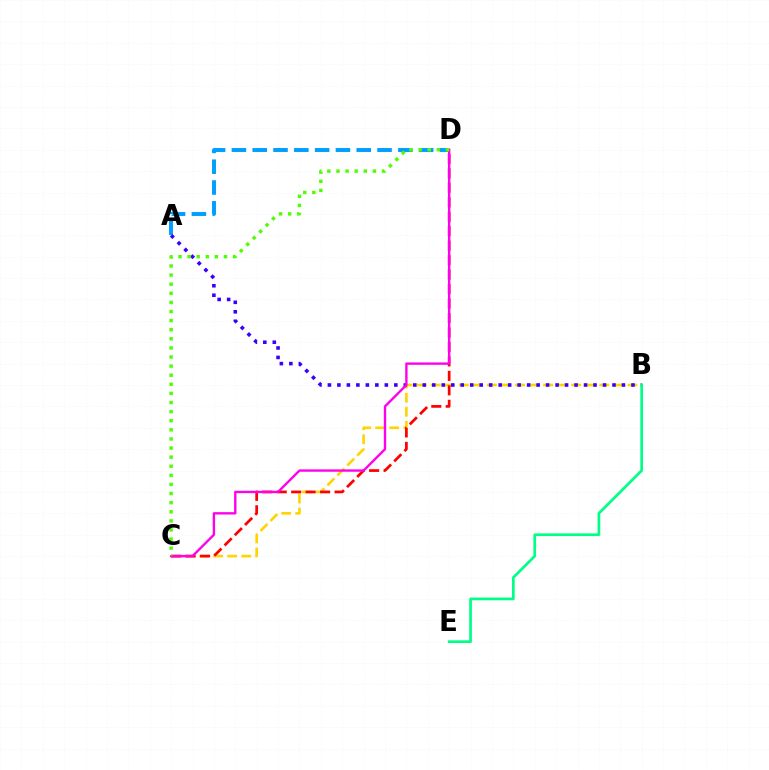{('B', 'C'): [{'color': '#ffd500', 'line_style': 'dashed', 'thickness': 1.91}], ('C', 'D'): [{'color': '#ff0000', 'line_style': 'dashed', 'thickness': 1.97}, {'color': '#ff00ed', 'line_style': 'solid', 'thickness': 1.71}, {'color': '#4fff00', 'line_style': 'dotted', 'thickness': 2.47}], ('A', 'D'): [{'color': '#009eff', 'line_style': 'dashed', 'thickness': 2.83}], ('A', 'B'): [{'color': '#3700ff', 'line_style': 'dotted', 'thickness': 2.58}], ('B', 'E'): [{'color': '#00ff86', 'line_style': 'solid', 'thickness': 1.94}]}